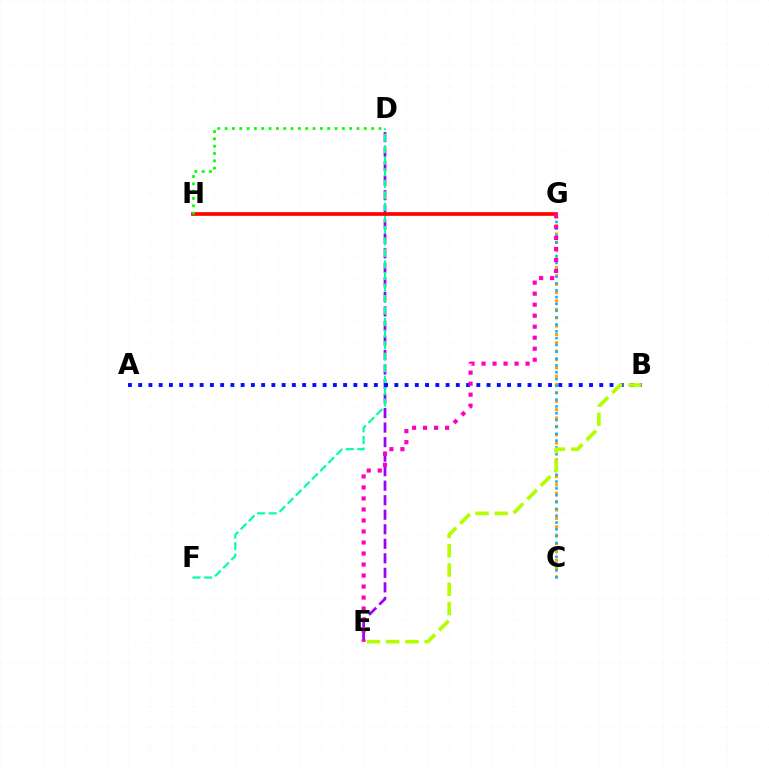{('D', 'E'): [{'color': '#9b00ff', 'line_style': 'dashed', 'thickness': 1.97}], ('D', 'F'): [{'color': '#00ff9d', 'line_style': 'dashed', 'thickness': 1.57}], ('A', 'B'): [{'color': '#0010ff', 'line_style': 'dotted', 'thickness': 2.78}], ('C', 'G'): [{'color': '#ffa500', 'line_style': 'dotted', 'thickness': 2.27}, {'color': '#00b5ff', 'line_style': 'dotted', 'thickness': 1.86}], ('G', 'H'): [{'color': '#ff0000', 'line_style': 'solid', 'thickness': 2.64}], ('B', 'E'): [{'color': '#b3ff00', 'line_style': 'dashed', 'thickness': 2.62}], ('D', 'H'): [{'color': '#08ff00', 'line_style': 'dotted', 'thickness': 1.99}], ('E', 'G'): [{'color': '#ff00bd', 'line_style': 'dotted', 'thickness': 2.99}]}